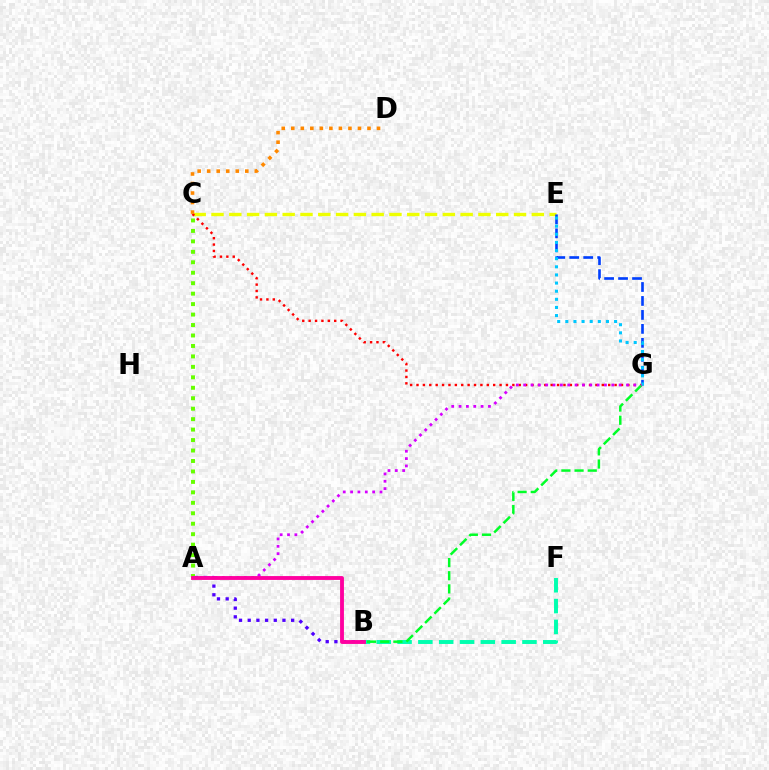{('C', 'E'): [{'color': '#eeff00', 'line_style': 'dashed', 'thickness': 2.42}], ('E', 'G'): [{'color': '#003fff', 'line_style': 'dashed', 'thickness': 1.9}, {'color': '#00c7ff', 'line_style': 'dotted', 'thickness': 2.21}], ('B', 'F'): [{'color': '#00ffaf', 'line_style': 'dashed', 'thickness': 2.83}], ('C', 'G'): [{'color': '#ff0000', 'line_style': 'dotted', 'thickness': 1.74}], ('A', 'C'): [{'color': '#66ff00', 'line_style': 'dotted', 'thickness': 2.84}], ('A', 'B'): [{'color': '#4f00ff', 'line_style': 'dotted', 'thickness': 2.36}, {'color': '#ff00a0', 'line_style': 'solid', 'thickness': 2.78}], ('B', 'G'): [{'color': '#00ff27', 'line_style': 'dashed', 'thickness': 1.79}], ('A', 'G'): [{'color': '#d600ff', 'line_style': 'dotted', 'thickness': 2.0}], ('C', 'D'): [{'color': '#ff8800', 'line_style': 'dotted', 'thickness': 2.59}]}